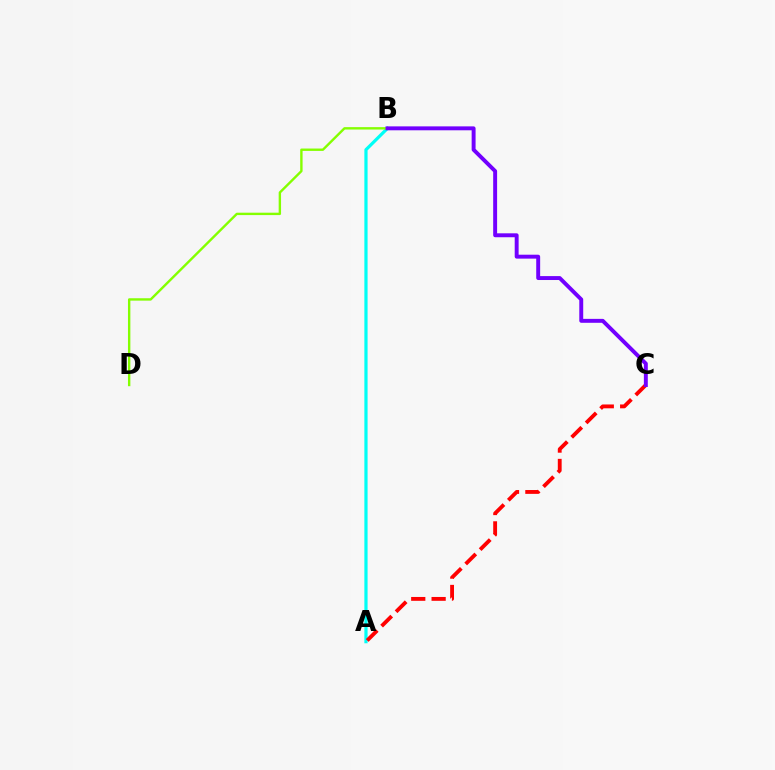{('A', 'B'): [{'color': '#00fff6', 'line_style': 'solid', 'thickness': 2.31}], ('B', 'D'): [{'color': '#84ff00', 'line_style': 'solid', 'thickness': 1.72}], ('A', 'C'): [{'color': '#ff0000', 'line_style': 'dashed', 'thickness': 2.77}], ('B', 'C'): [{'color': '#7200ff', 'line_style': 'solid', 'thickness': 2.83}]}